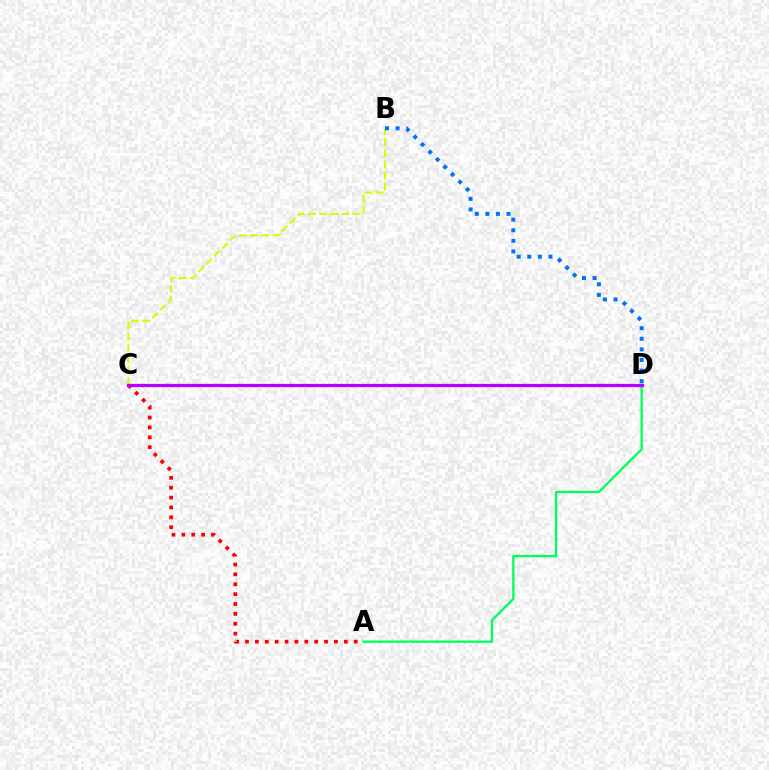{('A', 'D'): [{'color': '#00ff5c', 'line_style': 'solid', 'thickness': 1.65}], ('B', 'C'): [{'color': '#d1ff00', 'line_style': 'dashed', 'thickness': 1.51}], ('B', 'D'): [{'color': '#0074ff', 'line_style': 'dotted', 'thickness': 2.88}], ('A', 'C'): [{'color': '#ff0000', 'line_style': 'dotted', 'thickness': 2.68}], ('C', 'D'): [{'color': '#b900ff', 'line_style': 'solid', 'thickness': 2.33}]}